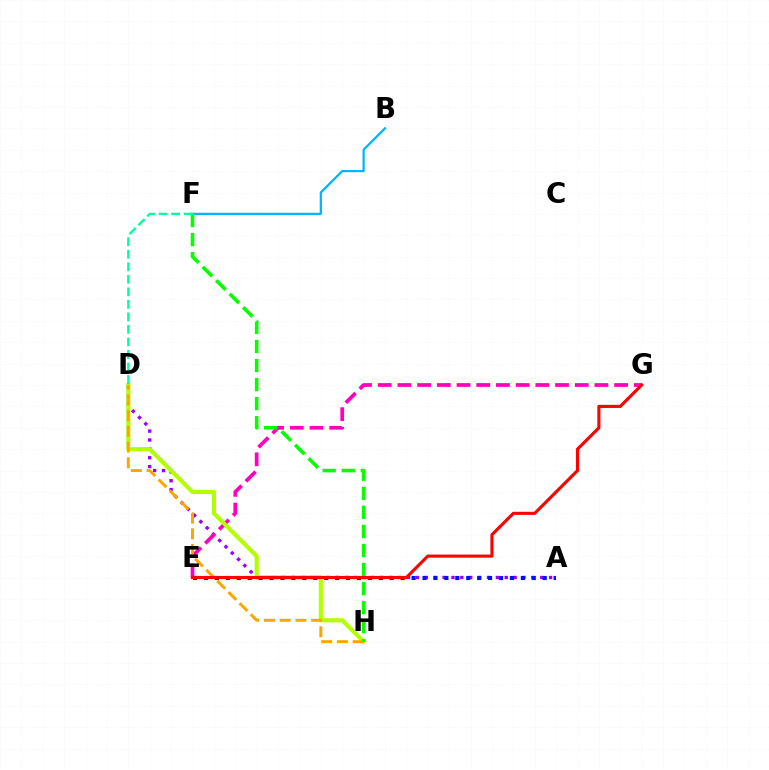{('B', 'F'): [{'color': '#00b5ff', 'line_style': 'solid', 'thickness': 1.62}], ('A', 'D'): [{'color': '#9b00ff', 'line_style': 'dotted', 'thickness': 2.41}], ('E', 'G'): [{'color': '#ff00bd', 'line_style': 'dashed', 'thickness': 2.68}, {'color': '#ff0000', 'line_style': 'solid', 'thickness': 2.24}], ('D', 'H'): [{'color': '#b3ff00', 'line_style': 'solid', 'thickness': 2.98}, {'color': '#ffa500', 'line_style': 'dashed', 'thickness': 2.14}], ('A', 'E'): [{'color': '#0010ff', 'line_style': 'dotted', 'thickness': 2.97}], ('F', 'H'): [{'color': '#08ff00', 'line_style': 'dashed', 'thickness': 2.59}], ('D', 'F'): [{'color': '#00ff9d', 'line_style': 'dashed', 'thickness': 1.7}]}